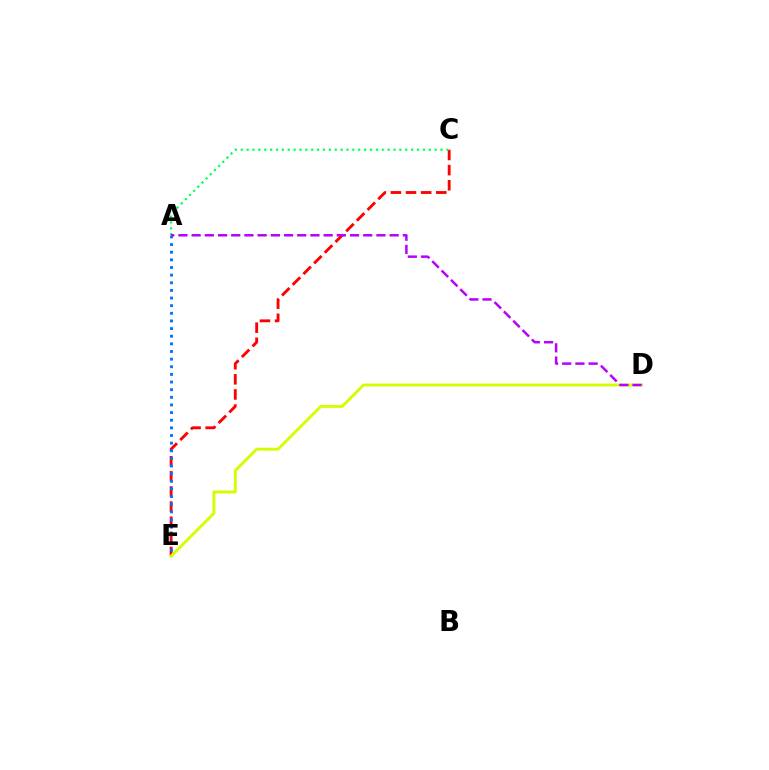{('C', 'E'): [{'color': '#ff0000', 'line_style': 'dashed', 'thickness': 2.05}], ('A', 'E'): [{'color': '#0074ff', 'line_style': 'dotted', 'thickness': 2.07}], ('D', 'E'): [{'color': '#d1ff00', 'line_style': 'solid', 'thickness': 2.08}], ('A', 'C'): [{'color': '#00ff5c', 'line_style': 'dotted', 'thickness': 1.6}], ('A', 'D'): [{'color': '#b900ff', 'line_style': 'dashed', 'thickness': 1.79}]}